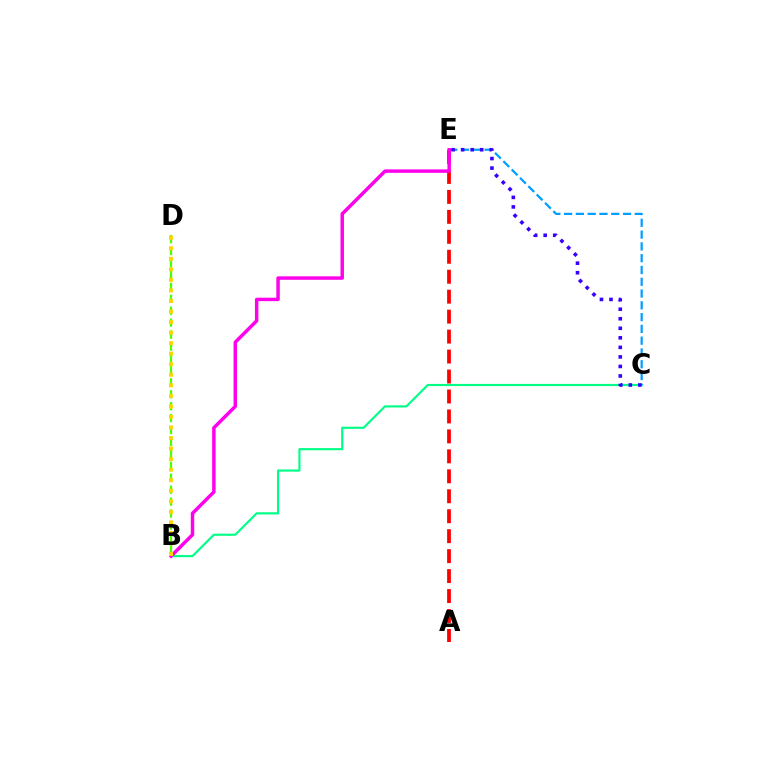{('B', 'C'): [{'color': '#00ff86', 'line_style': 'solid', 'thickness': 1.55}], ('C', 'E'): [{'color': '#009eff', 'line_style': 'dashed', 'thickness': 1.6}, {'color': '#3700ff', 'line_style': 'dotted', 'thickness': 2.59}], ('A', 'E'): [{'color': '#ff0000', 'line_style': 'dashed', 'thickness': 2.71}], ('B', 'D'): [{'color': '#4fff00', 'line_style': 'dashed', 'thickness': 1.62}, {'color': '#ffd500', 'line_style': 'dotted', 'thickness': 2.86}], ('B', 'E'): [{'color': '#ff00ed', 'line_style': 'solid', 'thickness': 2.49}]}